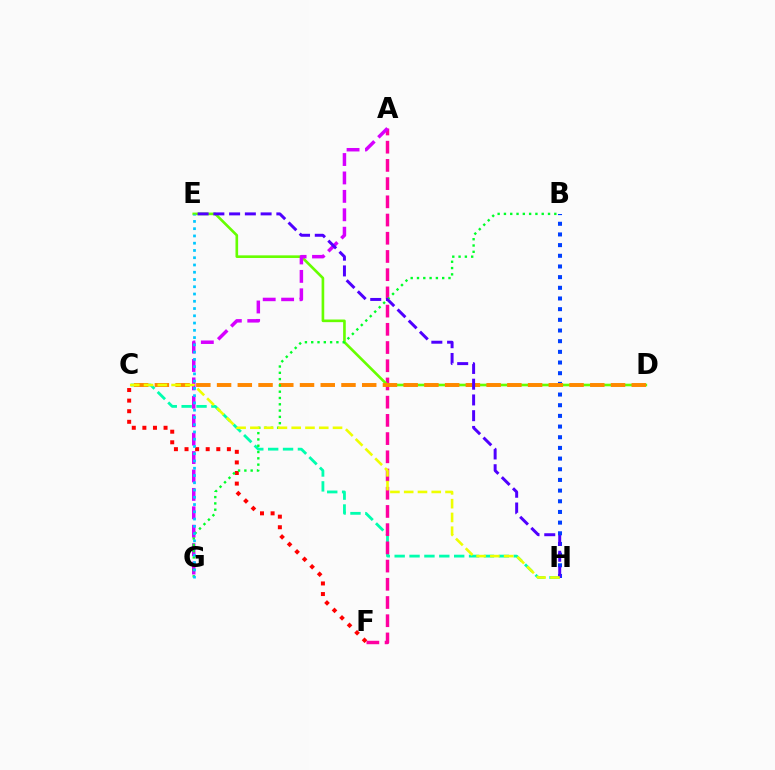{('B', 'H'): [{'color': '#003fff', 'line_style': 'dotted', 'thickness': 2.9}], ('C', 'F'): [{'color': '#ff0000', 'line_style': 'dotted', 'thickness': 2.88}], ('C', 'H'): [{'color': '#00ffaf', 'line_style': 'dashed', 'thickness': 2.02}, {'color': '#eeff00', 'line_style': 'dashed', 'thickness': 1.87}], ('A', 'F'): [{'color': '#ff00a0', 'line_style': 'dashed', 'thickness': 2.47}], ('D', 'E'): [{'color': '#66ff00', 'line_style': 'solid', 'thickness': 1.9}], ('A', 'G'): [{'color': '#d600ff', 'line_style': 'dashed', 'thickness': 2.5}], ('C', 'D'): [{'color': '#ff8800', 'line_style': 'dashed', 'thickness': 2.82}], ('B', 'G'): [{'color': '#00ff27', 'line_style': 'dotted', 'thickness': 1.71}], ('E', 'H'): [{'color': '#4f00ff', 'line_style': 'dashed', 'thickness': 2.14}], ('E', 'G'): [{'color': '#00c7ff', 'line_style': 'dotted', 'thickness': 1.97}]}